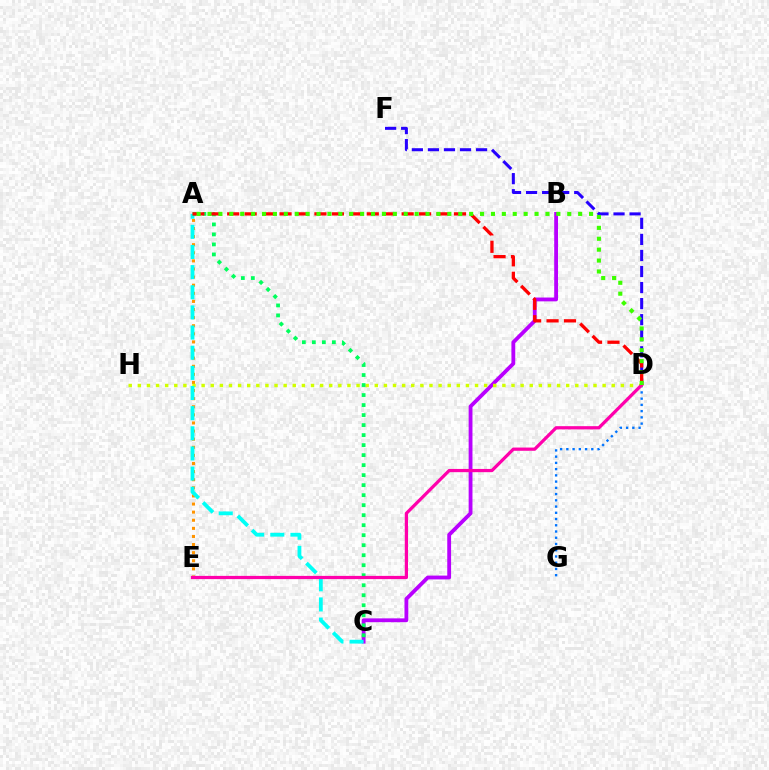{('B', 'C'): [{'color': '#b900ff', 'line_style': 'solid', 'thickness': 2.75}], ('A', 'E'): [{'color': '#ff9400', 'line_style': 'dotted', 'thickness': 2.2}], ('D', 'G'): [{'color': '#0074ff', 'line_style': 'dotted', 'thickness': 1.7}], ('D', 'F'): [{'color': '#2500ff', 'line_style': 'dashed', 'thickness': 2.18}], ('D', 'H'): [{'color': '#d1ff00', 'line_style': 'dotted', 'thickness': 2.48}], ('A', 'C'): [{'color': '#00fff6', 'line_style': 'dashed', 'thickness': 2.74}, {'color': '#00ff5c', 'line_style': 'dotted', 'thickness': 2.72}], ('D', 'E'): [{'color': '#ff00ac', 'line_style': 'solid', 'thickness': 2.33}], ('A', 'D'): [{'color': '#ff0000', 'line_style': 'dashed', 'thickness': 2.37}, {'color': '#3dff00', 'line_style': 'dotted', 'thickness': 2.96}]}